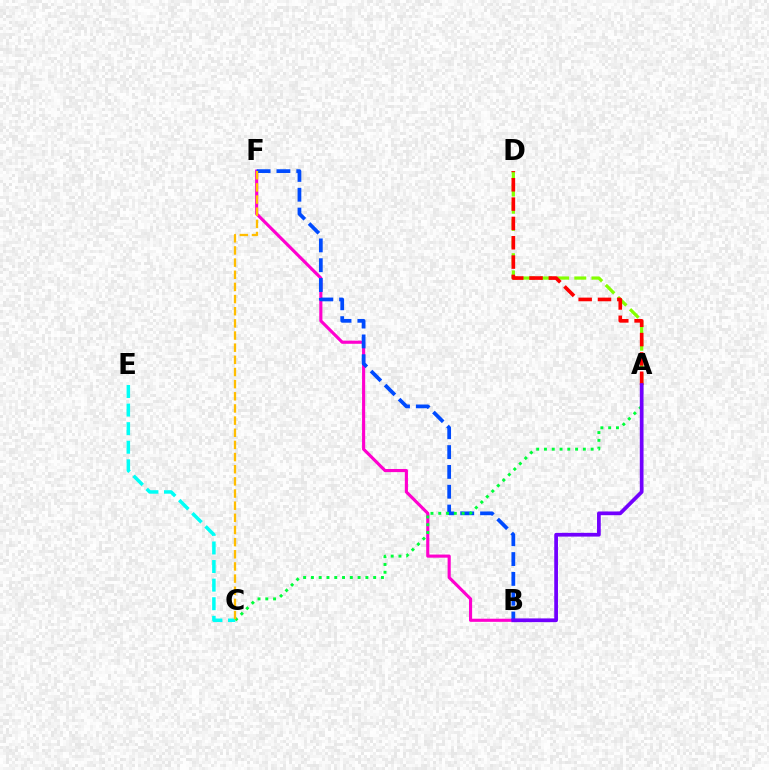{('B', 'F'): [{'color': '#ff00cf', 'line_style': 'solid', 'thickness': 2.25}, {'color': '#004bff', 'line_style': 'dashed', 'thickness': 2.69}], ('A', 'C'): [{'color': '#00ff39', 'line_style': 'dotted', 'thickness': 2.11}], ('C', 'E'): [{'color': '#00fff6', 'line_style': 'dashed', 'thickness': 2.52}], ('A', 'D'): [{'color': '#84ff00', 'line_style': 'dashed', 'thickness': 2.33}, {'color': '#ff0000', 'line_style': 'dashed', 'thickness': 2.63}], ('C', 'F'): [{'color': '#ffbd00', 'line_style': 'dashed', 'thickness': 1.65}], ('A', 'B'): [{'color': '#7200ff', 'line_style': 'solid', 'thickness': 2.68}]}